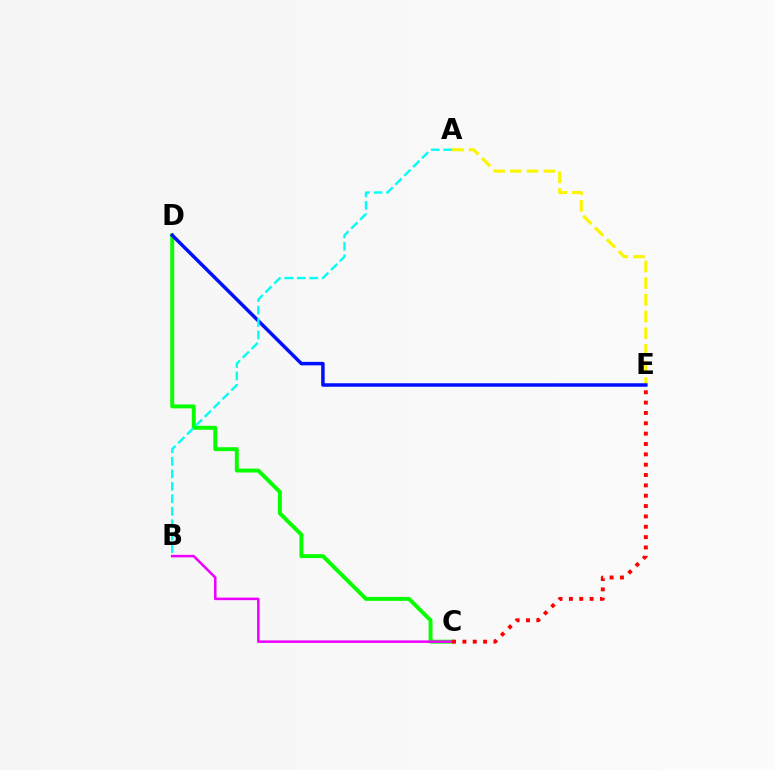{('A', 'E'): [{'color': '#fcf500', 'line_style': 'dashed', 'thickness': 2.27}], ('C', 'D'): [{'color': '#08ff00', 'line_style': 'solid', 'thickness': 2.84}], ('D', 'E'): [{'color': '#0010ff', 'line_style': 'solid', 'thickness': 2.52}], ('A', 'B'): [{'color': '#00fff6', 'line_style': 'dashed', 'thickness': 1.69}], ('B', 'C'): [{'color': '#ee00ff', 'line_style': 'solid', 'thickness': 1.83}], ('C', 'E'): [{'color': '#ff0000', 'line_style': 'dotted', 'thickness': 2.81}]}